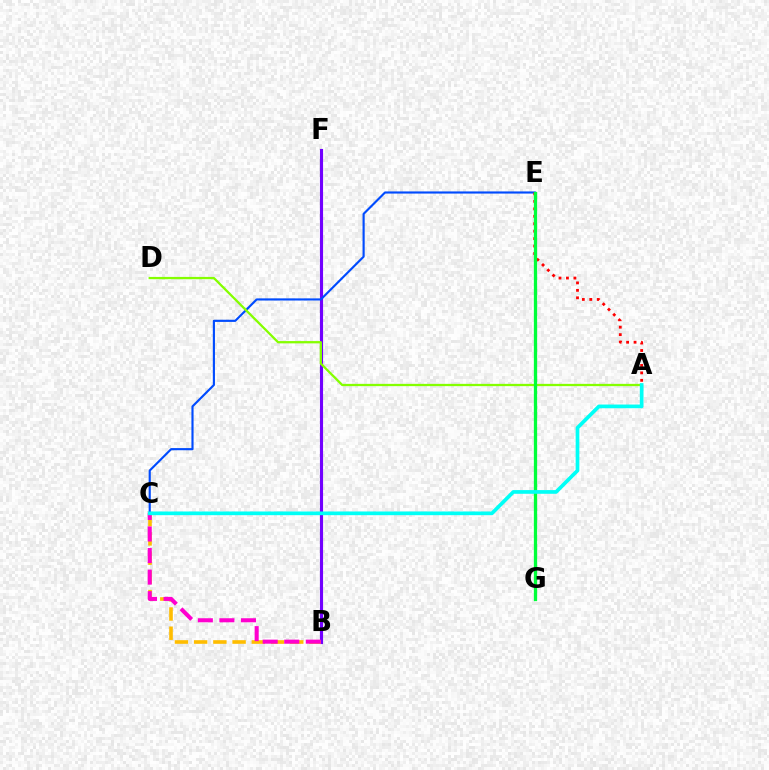{('B', 'F'): [{'color': '#7200ff', 'line_style': 'solid', 'thickness': 2.25}], ('B', 'C'): [{'color': '#ffbd00', 'line_style': 'dashed', 'thickness': 2.61}, {'color': '#ff00cf', 'line_style': 'dashed', 'thickness': 2.93}], ('C', 'E'): [{'color': '#004bff', 'line_style': 'solid', 'thickness': 1.54}], ('A', 'E'): [{'color': '#ff0000', 'line_style': 'dotted', 'thickness': 2.02}], ('A', 'D'): [{'color': '#84ff00', 'line_style': 'solid', 'thickness': 1.65}], ('E', 'G'): [{'color': '#00ff39', 'line_style': 'solid', 'thickness': 2.36}], ('A', 'C'): [{'color': '#00fff6', 'line_style': 'solid', 'thickness': 2.66}]}